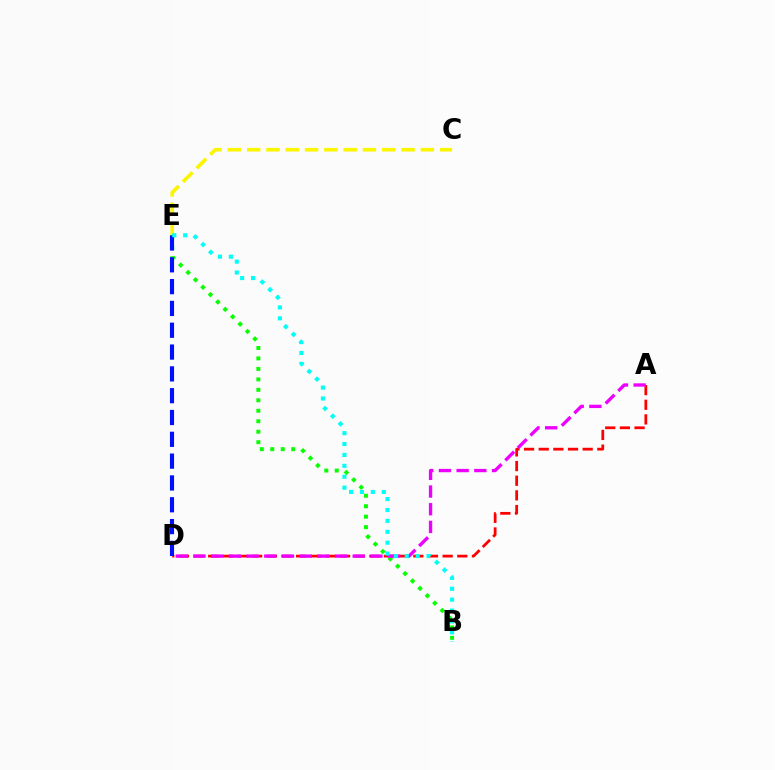{('A', 'D'): [{'color': '#ff0000', 'line_style': 'dashed', 'thickness': 1.99}, {'color': '#ee00ff', 'line_style': 'dashed', 'thickness': 2.4}], ('C', 'E'): [{'color': '#fcf500', 'line_style': 'dashed', 'thickness': 2.62}], ('B', 'E'): [{'color': '#08ff00', 'line_style': 'dotted', 'thickness': 2.84}, {'color': '#00fff6', 'line_style': 'dotted', 'thickness': 2.96}], ('D', 'E'): [{'color': '#0010ff', 'line_style': 'dashed', 'thickness': 2.96}]}